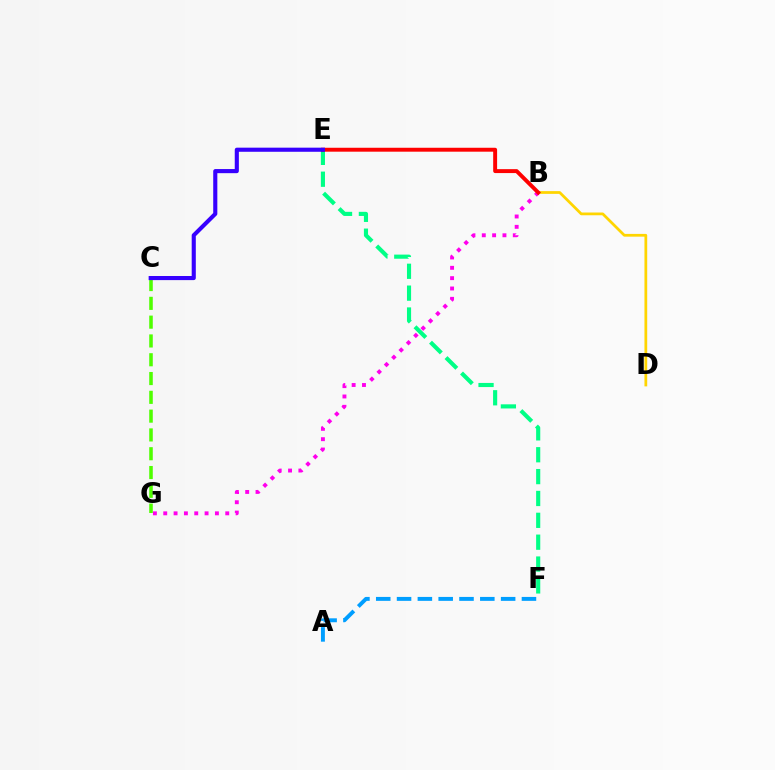{('B', 'G'): [{'color': '#ff00ed', 'line_style': 'dotted', 'thickness': 2.81}], ('C', 'G'): [{'color': '#4fff00', 'line_style': 'dashed', 'thickness': 2.55}], ('A', 'F'): [{'color': '#009eff', 'line_style': 'dashed', 'thickness': 2.83}], ('E', 'F'): [{'color': '#00ff86', 'line_style': 'dashed', 'thickness': 2.97}], ('B', 'D'): [{'color': '#ffd500', 'line_style': 'solid', 'thickness': 1.98}], ('B', 'E'): [{'color': '#ff0000', 'line_style': 'solid', 'thickness': 2.82}], ('C', 'E'): [{'color': '#3700ff', 'line_style': 'solid', 'thickness': 2.96}]}